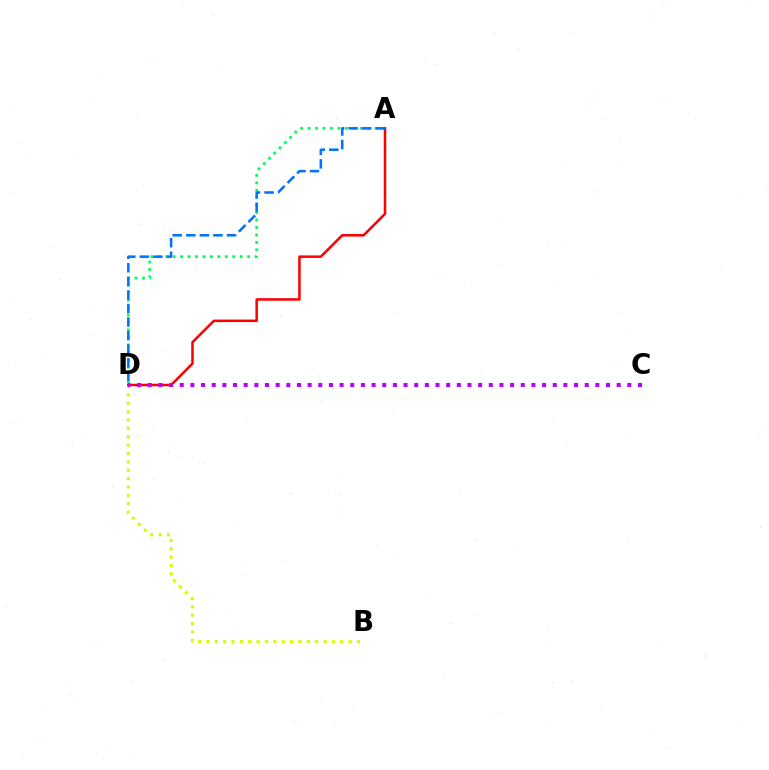{('A', 'D'): [{'color': '#00ff5c', 'line_style': 'dotted', 'thickness': 2.02}, {'color': '#ff0000', 'line_style': 'solid', 'thickness': 1.83}, {'color': '#0074ff', 'line_style': 'dashed', 'thickness': 1.84}], ('B', 'D'): [{'color': '#d1ff00', 'line_style': 'dotted', 'thickness': 2.27}], ('C', 'D'): [{'color': '#b900ff', 'line_style': 'dotted', 'thickness': 2.9}]}